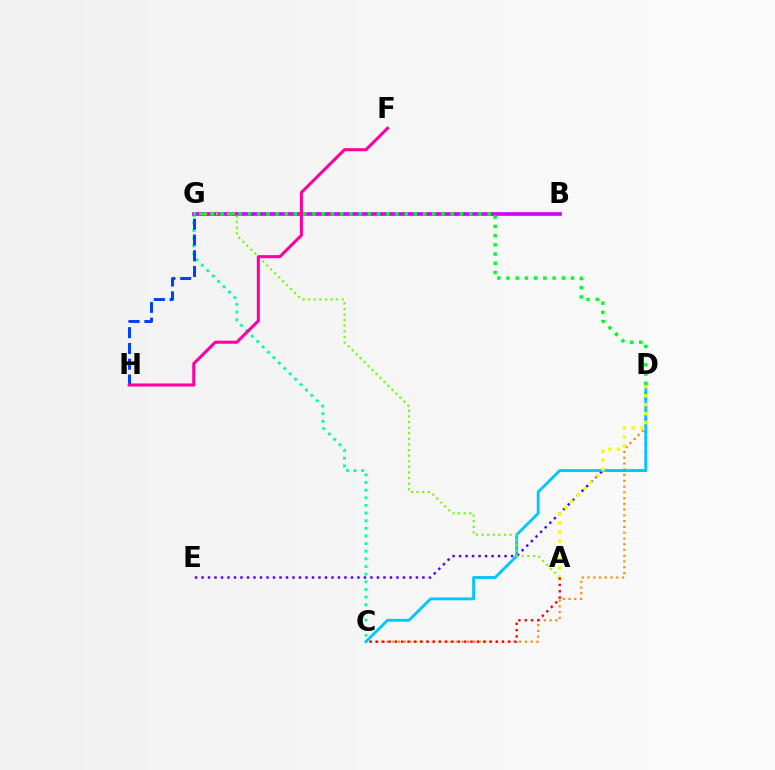{('D', 'E'): [{'color': '#4f00ff', 'line_style': 'dotted', 'thickness': 1.77}], ('C', 'G'): [{'color': '#00ffaf', 'line_style': 'dotted', 'thickness': 2.08}], ('B', 'G'): [{'color': '#d600ff', 'line_style': 'solid', 'thickness': 2.66}], ('C', 'D'): [{'color': '#ff8800', 'line_style': 'dotted', 'thickness': 1.57}, {'color': '#00c7ff', 'line_style': 'solid', 'thickness': 2.06}], ('G', 'H'): [{'color': '#003fff', 'line_style': 'dashed', 'thickness': 2.14}], ('A', 'G'): [{'color': '#66ff00', 'line_style': 'dotted', 'thickness': 1.52}], ('A', 'D'): [{'color': '#eeff00', 'line_style': 'dotted', 'thickness': 2.44}], ('D', 'G'): [{'color': '#00ff27', 'line_style': 'dotted', 'thickness': 2.5}], ('A', 'C'): [{'color': '#ff0000', 'line_style': 'dotted', 'thickness': 1.71}], ('F', 'H'): [{'color': '#ff00a0', 'line_style': 'solid', 'thickness': 2.2}]}